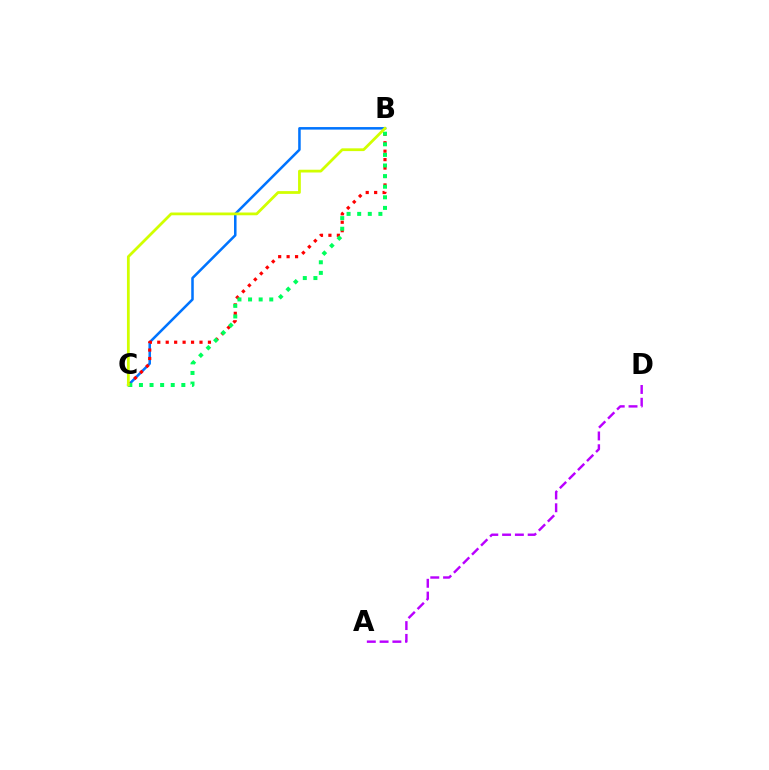{('A', 'D'): [{'color': '#b900ff', 'line_style': 'dashed', 'thickness': 1.74}], ('B', 'C'): [{'color': '#0074ff', 'line_style': 'solid', 'thickness': 1.82}, {'color': '#ff0000', 'line_style': 'dotted', 'thickness': 2.29}, {'color': '#00ff5c', 'line_style': 'dotted', 'thickness': 2.88}, {'color': '#d1ff00', 'line_style': 'solid', 'thickness': 1.99}]}